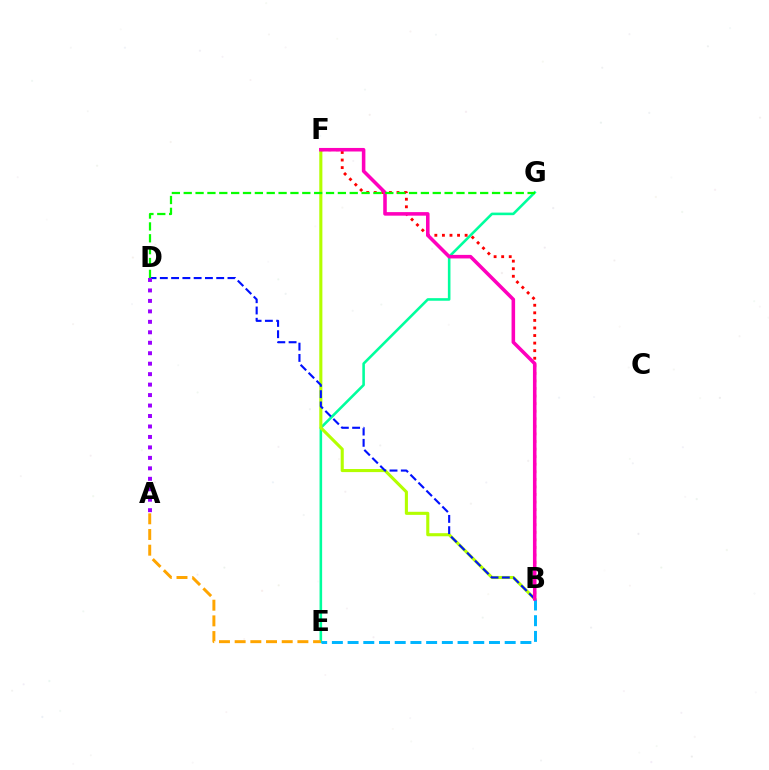{('E', 'G'): [{'color': '#00ff9d', 'line_style': 'solid', 'thickness': 1.86}], ('B', 'F'): [{'color': '#b3ff00', 'line_style': 'solid', 'thickness': 2.23}, {'color': '#ff0000', 'line_style': 'dotted', 'thickness': 2.06}, {'color': '#ff00bd', 'line_style': 'solid', 'thickness': 2.56}], ('A', 'E'): [{'color': '#ffa500', 'line_style': 'dashed', 'thickness': 2.13}], ('B', 'D'): [{'color': '#0010ff', 'line_style': 'dashed', 'thickness': 1.53}], ('B', 'E'): [{'color': '#00b5ff', 'line_style': 'dashed', 'thickness': 2.13}], ('A', 'D'): [{'color': '#9b00ff', 'line_style': 'dotted', 'thickness': 2.84}], ('D', 'G'): [{'color': '#08ff00', 'line_style': 'dashed', 'thickness': 1.61}]}